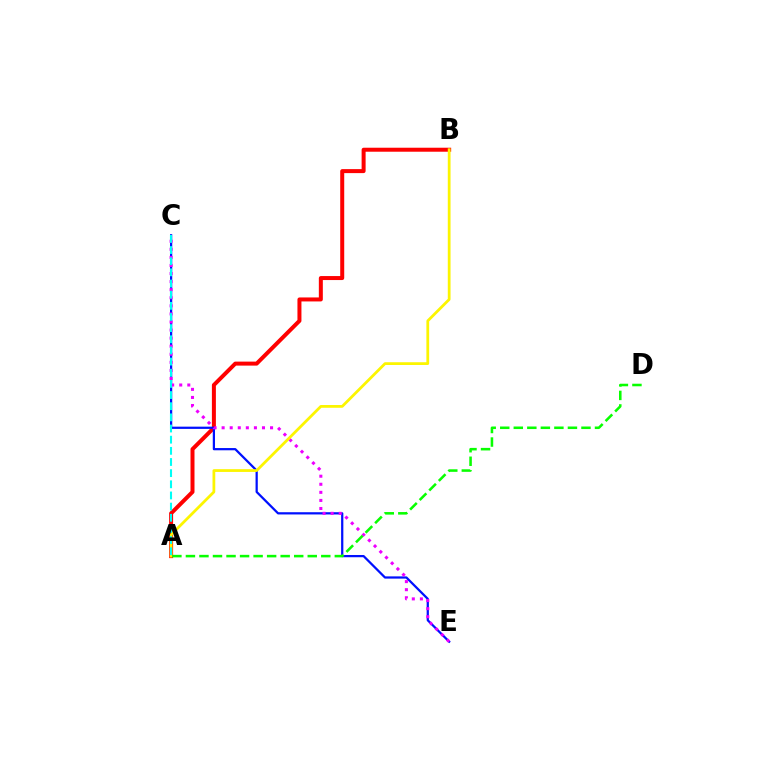{('A', 'B'): [{'color': '#ff0000', 'line_style': 'solid', 'thickness': 2.88}, {'color': '#fcf500', 'line_style': 'solid', 'thickness': 1.99}], ('C', 'E'): [{'color': '#0010ff', 'line_style': 'solid', 'thickness': 1.61}, {'color': '#ee00ff', 'line_style': 'dotted', 'thickness': 2.19}], ('A', 'C'): [{'color': '#00fff6', 'line_style': 'dashed', 'thickness': 1.52}], ('A', 'D'): [{'color': '#08ff00', 'line_style': 'dashed', 'thickness': 1.84}]}